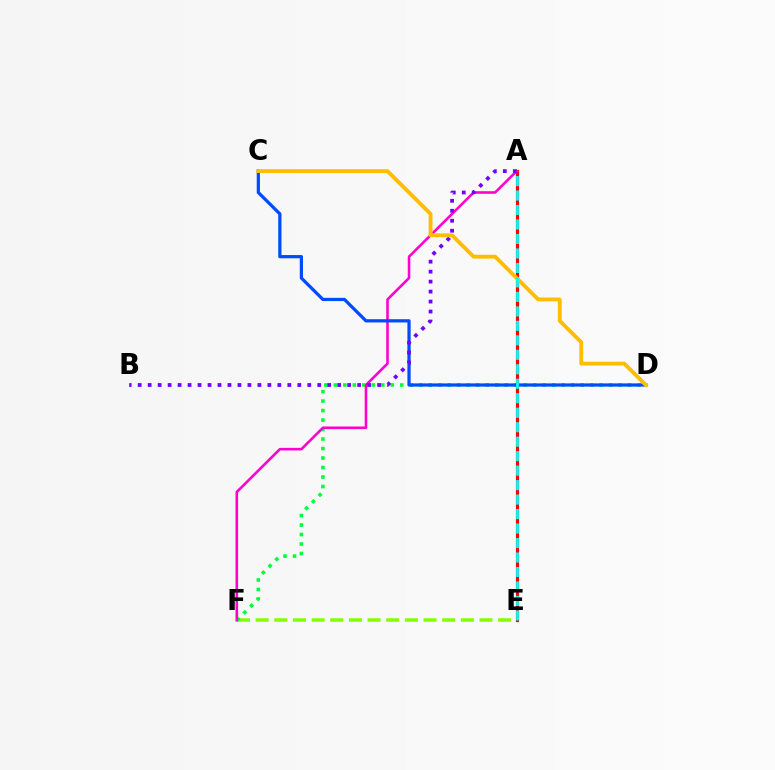{('E', 'F'): [{'color': '#84ff00', 'line_style': 'dashed', 'thickness': 2.53}], ('A', 'E'): [{'color': '#ff0000', 'line_style': 'solid', 'thickness': 2.28}, {'color': '#00fff6', 'line_style': 'dashed', 'thickness': 1.97}], ('D', 'F'): [{'color': '#00ff39', 'line_style': 'dotted', 'thickness': 2.58}], ('A', 'F'): [{'color': '#ff00cf', 'line_style': 'solid', 'thickness': 1.86}], ('C', 'D'): [{'color': '#004bff', 'line_style': 'solid', 'thickness': 2.33}, {'color': '#ffbd00', 'line_style': 'solid', 'thickness': 2.77}], ('A', 'B'): [{'color': '#7200ff', 'line_style': 'dotted', 'thickness': 2.71}]}